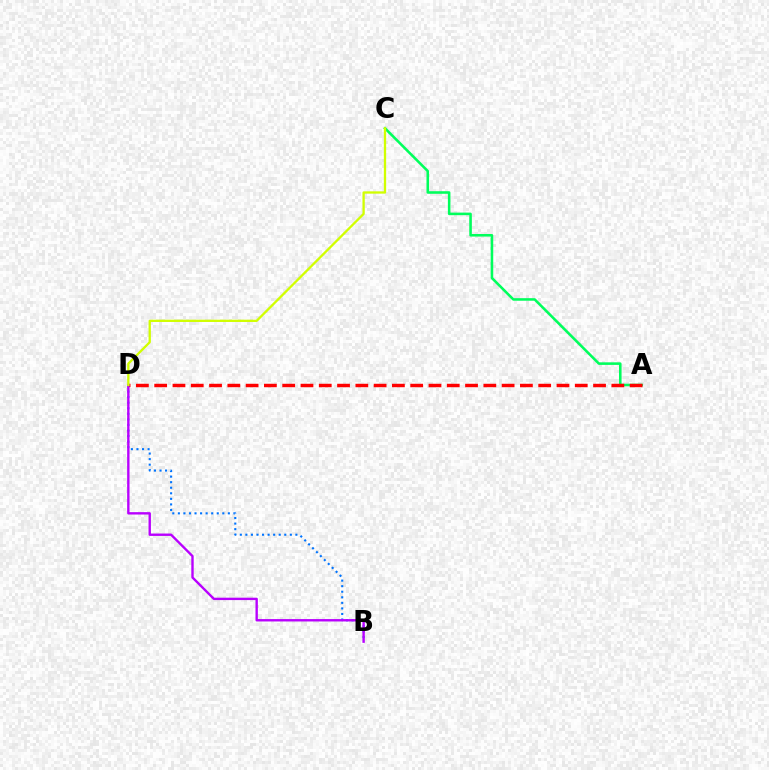{('A', 'C'): [{'color': '#00ff5c', 'line_style': 'solid', 'thickness': 1.85}], ('B', 'D'): [{'color': '#0074ff', 'line_style': 'dotted', 'thickness': 1.51}, {'color': '#b900ff', 'line_style': 'solid', 'thickness': 1.71}], ('A', 'D'): [{'color': '#ff0000', 'line_style': 'dashed', 'thickness': 2.48}], ('C', 'D'): [{'color': '#d1ff00', 'line_style': 'solid', 'thickness': 1.66}]}